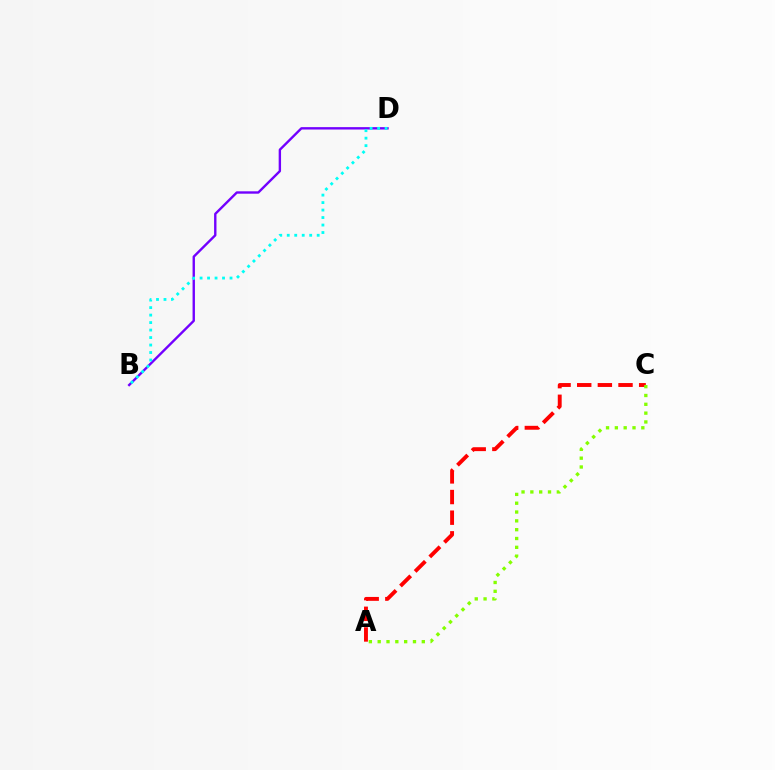{('A', 'C'): [{'color': '#ff0000', 'line_style': 'dashed', 'thickness': 2.8}, {'color': '#84ff00', 'line_style': 'dotted', 'thickness': 2.4}], ('B', 'D'): [{'color': '#7200ff', 'line_style': 'solid', 'thickness': 1.72}, {'color': '#00fff6', 'line_style': 'dotted', 'thickness': 2.03}]}